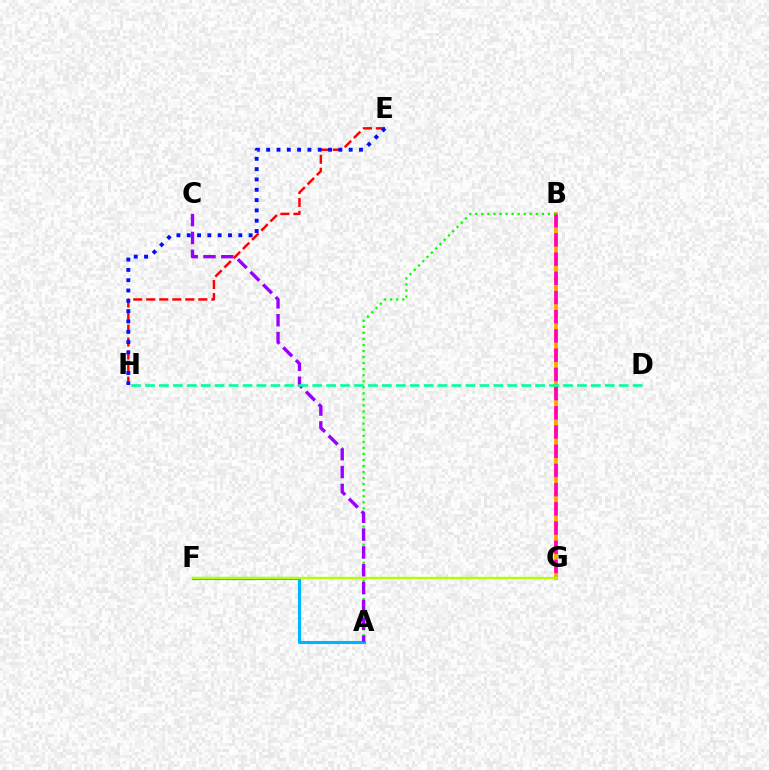{('E', 'H'): [{'color': '#ff0000', 'line_style': 'dashed', 'thickness': 1.77}, {'color': '#0010ff', 'line_style': 'dotted', 'thickness': 2.8}], ('B', 'G'): [{'color': '#ffa500', 'line_style': 'solid', 'thickness': 2.72}, {'color': '#ff00bd', 'line_style': 'dashed', 'thickness': 2.61}], ('A', 'B'): [{'color': '#08ff00', 'line_style': 'dotted', 'thickness': 1.64}], ('A', 'F'): [{'color': '#00b5ff', 'line_style': 'solid', 'thickness': 2.23}], ('A', 'C'): [{'color': '#9b00ff', 'line_style': 'dashed', 'thickness': 2.42}], ('F', 'G'): [{'color': '#b3ff00', 'line_style': 'solid', 'thickness': 1.69}], ('D', 'H'): [{'color': '#00ff9d', 'line_style': 'dashed', 'thickness': 1.89}]}